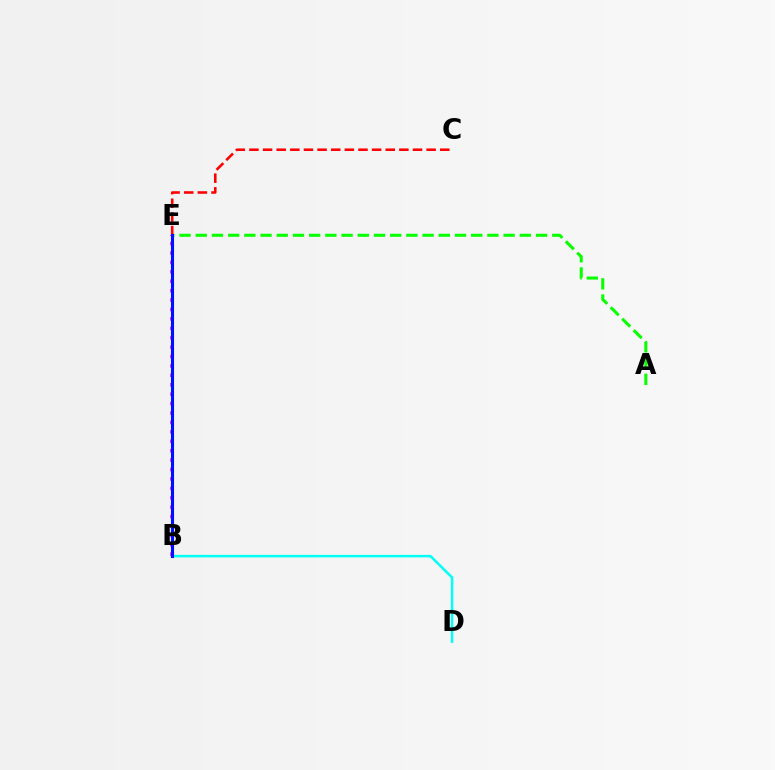{('B', 'E'): [{'color': '#ee00ff', 'line_style': 'dotted', 'thickness': 2.56}, {'color': '#fcf500', 'line_style': 'dashed', 'thickness': 1.91}, {'color': '#0010ff', 'line_style': 'solid', 'thickness': 2.22}], ('A', 'E'): [{'color': '#08ff00', 'line_style': 'dashed', 'thickness': 2.2}], ('B', 'D'): [{'color': '#00fff6', 'line_style': 'solid', 'thickness': 1.79}], ('C', 'E'): [{'color': '#ff0000', 'line_style': 'dashed', 'thickness': 1.85}]}